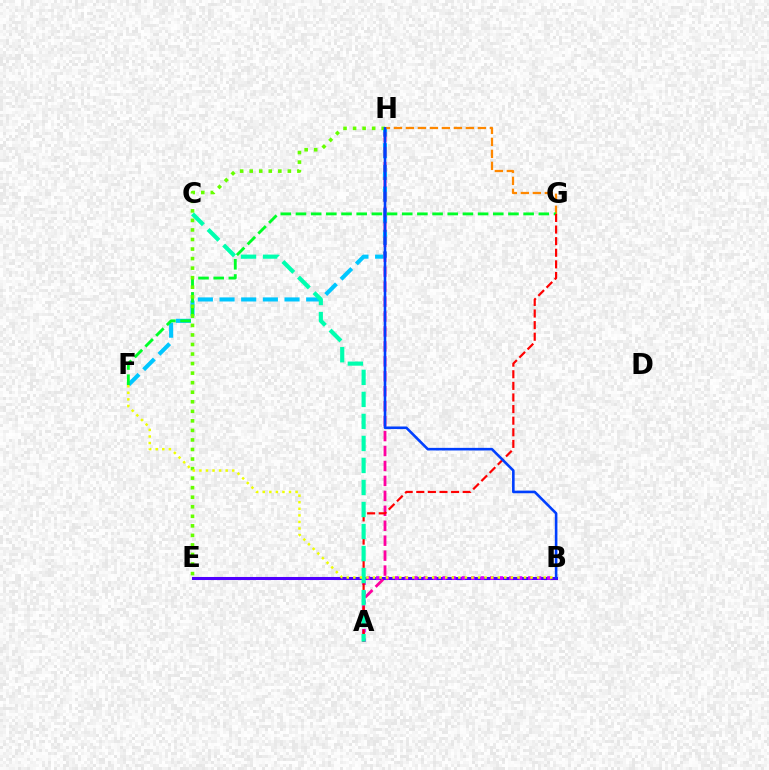{('B', 'E'): [{'color': '#4f00ff', 'line_style': 'solid', 'thickness': 2.2}], ('F', 'H'): [{'color': '#00c7ff', 'line_style': 'dashed', 'thickness': 2.94}], ('A', 'H'): [{'color': '#ff00a0', 'line_style': 'dashed', 'thickness': 2.03}], ('G', 'H'): [{'color': '#ff8800', 'line_style': 'dashed', 'thickness': 1.63}], ('F', 'G'): [{'color': '#00ff27', 'line_style': 'dashed', 'thickness': 2.06}], ('A', 'B'): [{'color': '#d600ff', 'line_style': 'dotted', 'thickness': 2.58}], ('A', 'G'): [{'color': '#ff0000', 'line_style': 'dashed', 'thickness': 1.58}], ('E', 'H'): [{'color': '#66ff00', 'line_style': 'dotted', 'thickness': 2.59}], ('A', 'C'): [{'color': '#00ffaf', 'line_style': 'dashed', 'thickness': 2.99}], ('B', 'F'): [{'color': '#eeff00', 'line_style': 'dotted', 'thickness': 1.78}], ('B', 'H'): [{'color': '#003fff', 'line_style': 'solid', 'thickness': 1.87}]}